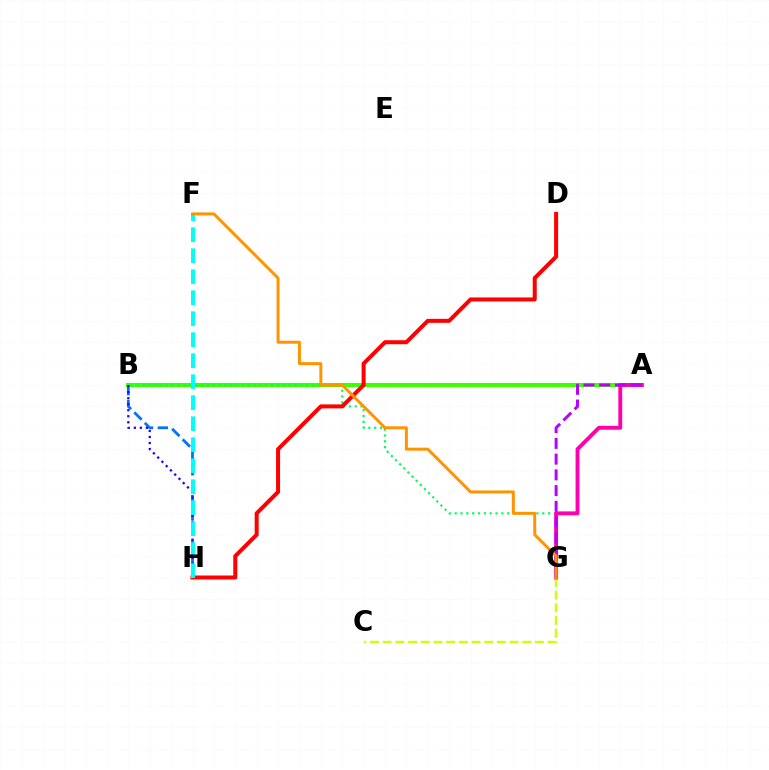{('B', 'H'): [{'color': '#0074ff', 'line_style': 'dashed', 'thickness': 2.02}, {'color': '#2500ff', 'line_style': 'dotted', 'thickness': 1.64}], ('A', 'B'): [{'color': '#3dff00', 'line_style': 'solid', 'thickness': 2.96}], ('B', 'G'): [{'color': '#00ff5c', 'line_style': 'dotted', 'thickness': 1.59}], ('C', 'G'): [{'color': '#d1ff00', 'line_style': 'dashed', 'thickness': 1.72}], ('A', 'G'): [{'color': '#ff00ac', 'line_style': 'solid', 'thickness': 2.79}, {'color': '#b900ff', 'line_style': 'dashed', 'thickness': 2.14}], ('D', 'H'): [{'color': '#ff0000', 'line_style': 'solid', 'thickness': 2.88}], ('F', 'H'): [{'color': '#00fff6', 'line_style': 'dashed', 'thickness': 2.85}], ('F', 'G'): [{'color': '#ff9400', 'line_style': 'solid', 'thickness': 2.14}]}